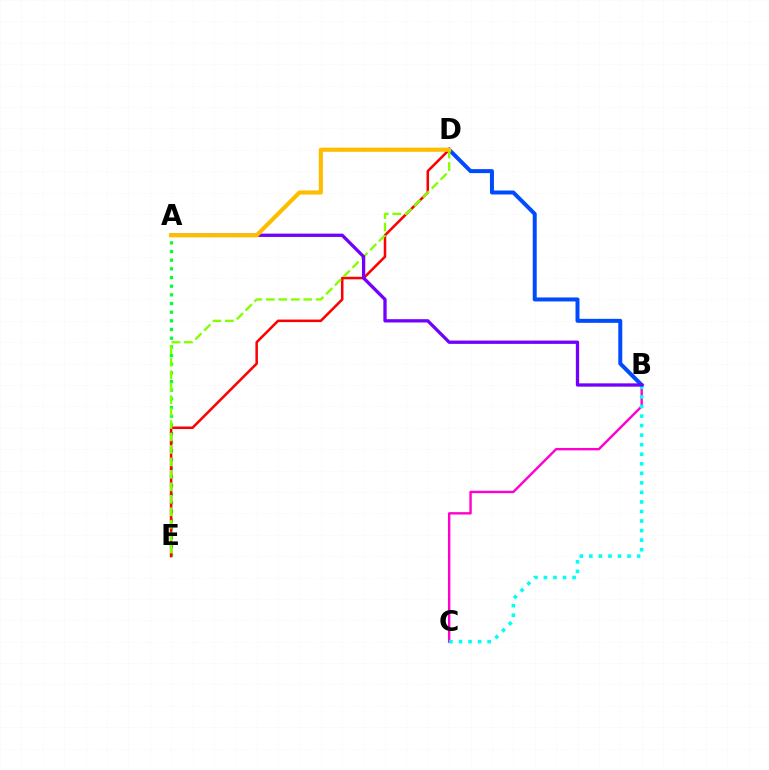{('A', 'E'): [{'color': '#00ff39', 'line_style': 'dotted', 'thickness': 2.35}], ('B', 'D'): [{'color': '#004bff', 'line_style': 'solid', 'thickness': 2.87}], ('B', 'C'): [{'color': '#ff00cf', 'line_style': 'solid', 'thickness': 1.73}, {'color': '#00fff6', 'line_style': 'dotted', 'thickness': 2.59}], ('D', 'E'): [{'color': '#ff0000', 'line_style': 'solid', 'thickness': 1.82}, {'color': '#84ff00', 'line_style': 'dashed', 'thickness': 1.69}], ('A', 'B'): [{'color': '#7200ff', 'line_style': 'solid', 'thickness': 2.38}], ('A', 'D'): [{'color': '#ffbd00', 'line_style': 'solid', 'thickness': 3.0}]}